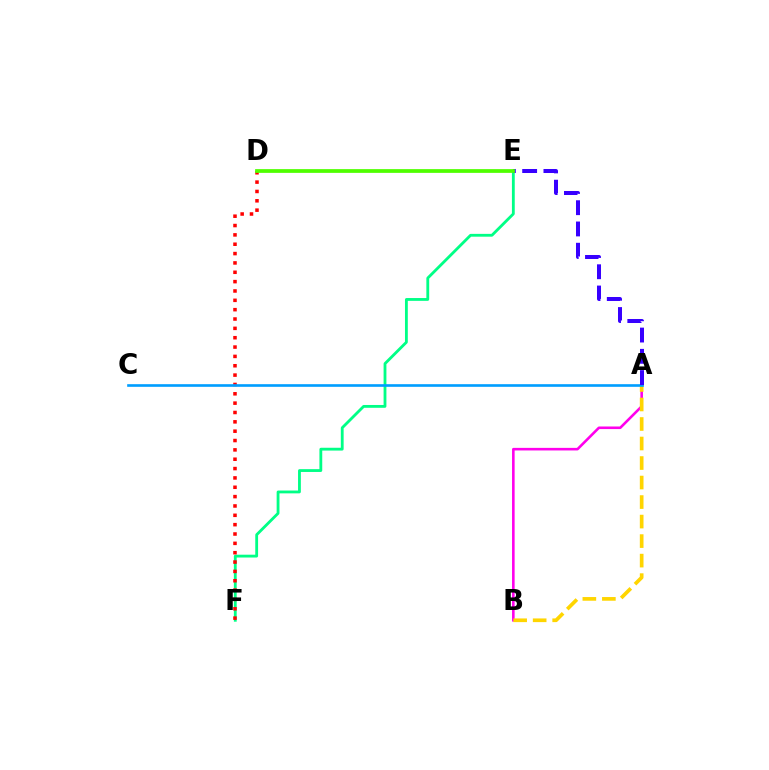{('E', 'F'): [{'color': '#00ff86', 'line_style': 'solid', 'thickness': 2.03}], ('D', 'F'): [{'color': '#ff0000', 'line_style': 'dotted', 'thickness': 2.54}], ('A', 'B'): [{'color': '#ff00ed', 'line_style': 'solid', 'thickness': 1.86}, {'color': '#ffd500', 'line_style': 'dashed', 'thickness': 2.65}], ('A', 'C'): [{'color': '#009eff', 'line_style': 'solid', 'thickness': 1.9}], ('A', 'E'): [{'color': '#3700ff', 'line_style': 'dashed', 'thickness': 2.89}], ('D', 'E'): [{'color': '#4fff00', 'line_style': 'solid', 'thickness': 2.69}]}